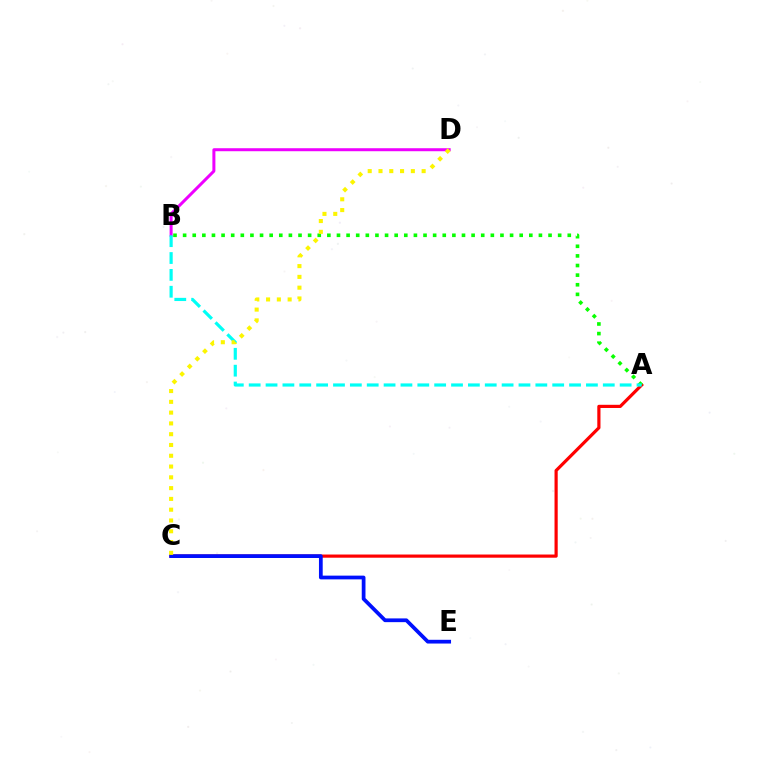{('B', 'D'): [{'color': '#ee00ff', 'line_style': 'solid', 'thickness': 2.16}], ('A', 'C'): [{'color': '#ff0000', 'line_style': 'solid', 'thickness': 2.29}], ('C', 'E'): [{'color': '#0010ff', 'line_style': 'solid', 'thickness': 2.69}], ('A', 'B'): [{'color': '#08ff00', 'line_style': 'dotted', 'thickness': 2.61}, {'color': '#00fff6', 'line_style': 'dashed', 'thickness': 2.29}], ('C', 'D'): [{'color': '#fcf500', 'line_style': 'dotted', 'thickness': 2.93}]}